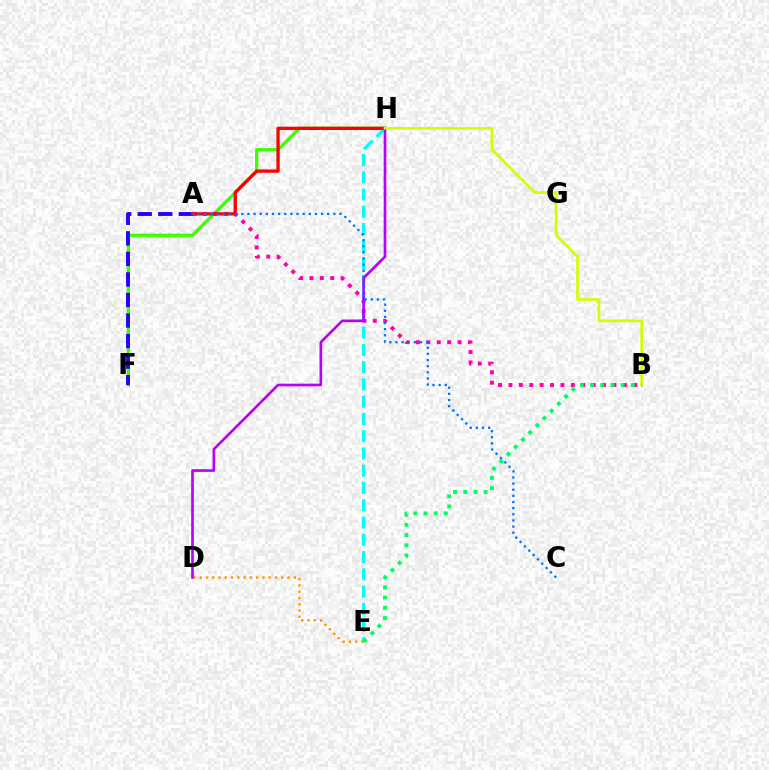{('E', 'H'): [{'color': '#00fff6', 'line_style': 'dashed', 'thickness': 2.35}], ('F', 'H'): [{'color': '#3dff00', 'line_style': 'solid', 'thickness': 2.36}], ('A', 'B'): [{'color': '#ff00ac', 'line_style': 'dotted', 'thickness': 2.83}], ('D', 'E'): [{'color': '#ff9400', 'line_style': 'dotted', 'thickness': 1.71}], ('D', 'H'): [{'color': '#b900ff', 'line_style': 'solid', 'thickness': 1.92}], ('A', 'F'): [{'color': '#2500ff', 'line_style': 'dashed', 'thickness': 2.79}], ('A', 'H'): [{'color': '#ff0000', 'line_style': 'solid', 'thickness': 2.37}], ('B', 'H'): [{'color': '#d1ff00', 'line_style': 'solid', 'thickness': 1.94}], ('A', 'C'): [{'color': '#0074ff', 'line_style': 'dotted', 'thickness': 1.67}], ('B', 'E'): [{'color': '#00ff5c', 'line_style': 'dotted', 'thickness': 2.77}]}